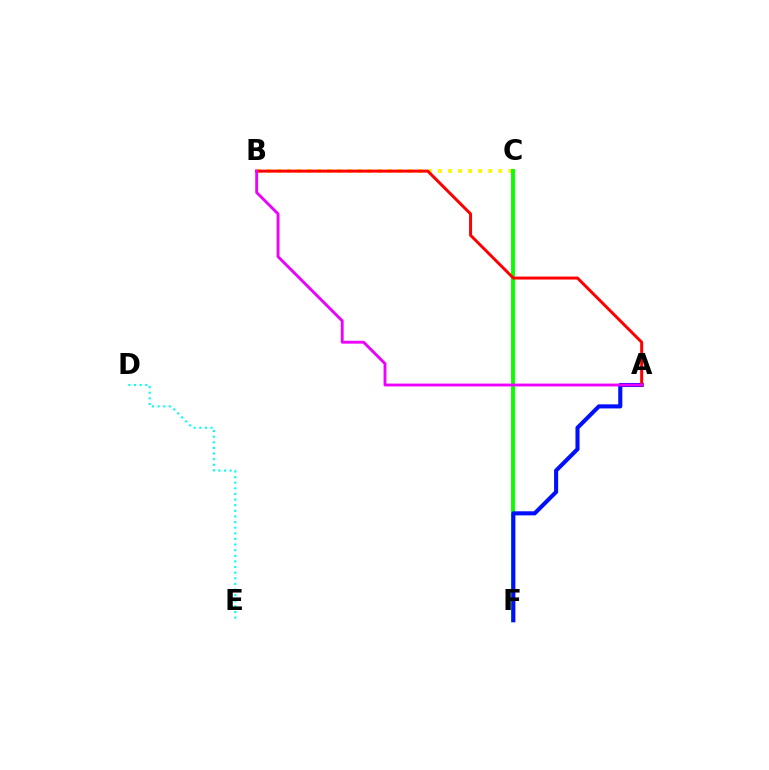{('D', 'E'): [{'color': '#00fff6', 'line_style': 'dotted', 'thickness': 1.53}], ('B', 'C'): [{'color': '#fcf500', 'line_style': 'dotted', 'thickness': 2.73}], ('C', 'F'): [{'color': '#08ff00', 'line_style': 'solid', 'thickness': 2.82}], ('A', 'F'): [{'color': '#0010ff', 'line_style': 'solid', 'thickness': 2.94}], ('A', 'B'): [{'color': '#ff0000', 'line_style': 'solid', 'thickness': 2.14}, {'color': '#ee00ff', 'line_style': 'solid', 'thickness': 2.06}]}